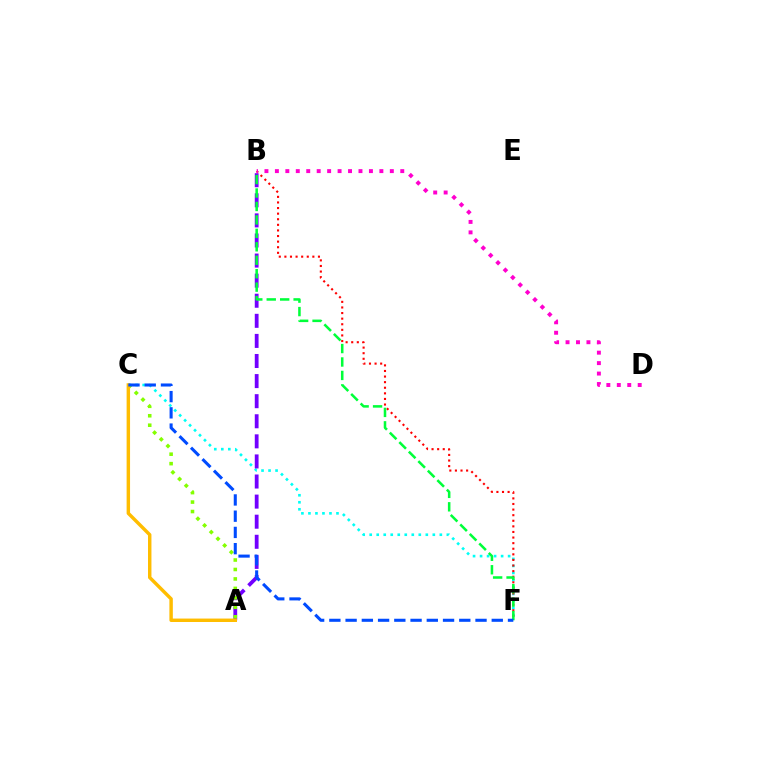{('C', 'F'): [{'color': '#00fff6', 'line_style': 'dotted', 'thickness': 1.91}, {'color': '#004bff', 'line_style': 'dashed', 'thickness': 2.21}], ('A', 'B'): [{'color': '#7200ff', 'line_style': 'dashed', 'thickness': 2.73}], ('A', 'C'): [{'color': '#84ff00', 'line_style': 'dotted', 'thickness': 2.57}, {'color': '#ffbd00', 'line_style': 'solid', 'thickness': 2.48}], ('B', 'F'): [{'color': '#ff0000', 'line_style': 'dotted', 'thickness': 1.52}, {'color': '#00ff39', 'line_style': 'dashed', 'thickness': 1.83}], ('B', 'D'): [{'color': '#ff00cf', 'line_style': 'dotted', 'thickness': 2.84}]}